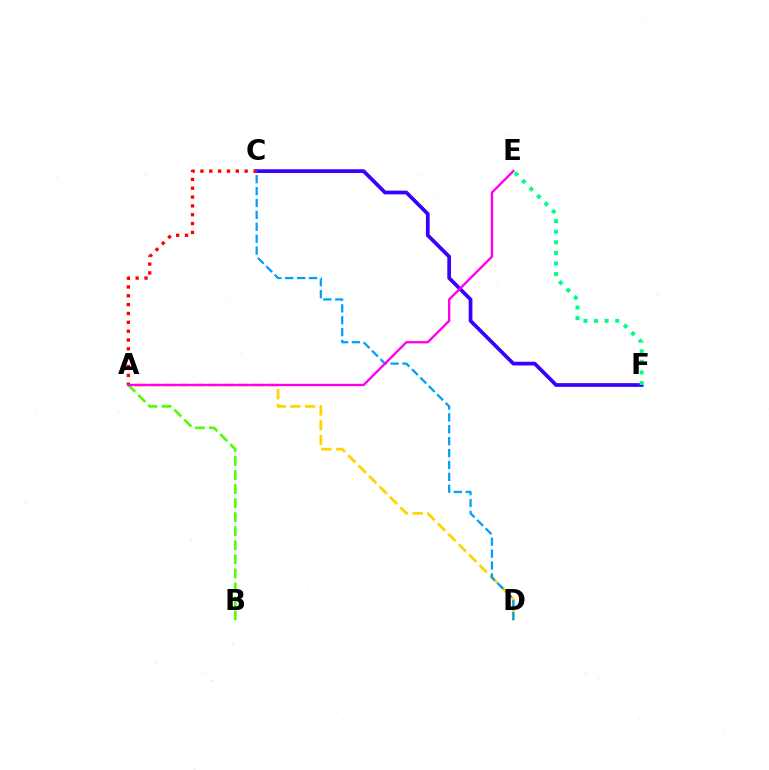{('C', 'F'): [{'color': '#3700ff', 'line_style': 'solid', 'thickness': 2.68}], ('E', 'F'): [{'color': '#00ff86', 'line_style': 'dotted', 'thickness': 2.88}], ('A', 'D'): [{'color': '#ffd500', 'line_style': 'dashed', 'thickness': 2.0}], ('A', 'C'): [{'color': '#ff0000', 'line_style': 'dotted', 'thickness': 2.4}], ('A', 'B'): [{'color': '#4fff00', 'line_style': 'dashed', 'thickness': 1.91}], ('C', 'D'): [{'color': '#009eff', 'line_style': 'dashed', 'thickness': 1.62}], ('A', 'E'): [{'color': '#ff00ed', 'line_style': 'solid', 'thickness': 1.69}]}